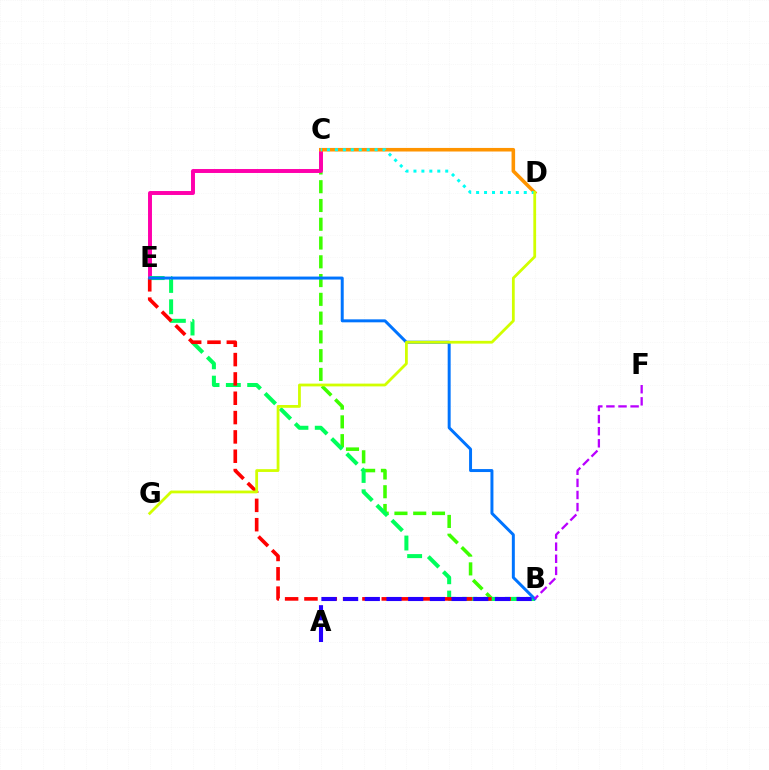{('B', 'C'): [{'color': '#3dff00', 'line_style': 'dashed', 'thickness': 2.55}], ('C', 'E'): [{'color': '#ff00ac', 'line_style': 'solid', 'thickness': 2.84}], ('B', 'E'): [{'color': '#00ff5c', 'line_style': 'dashed', 'thickness': 2.9}, {'color': '#ff0000', 'line_style': 'dashed', 'thickness': 2.63}, {'color': '#0074ff', 'line_style': 'solid', 'thickness': 2.14}], ('C', 'D'): [{'color': '#ff9400', 'line_style': 'solid', 'thickness': 2.57}, {'color': '#00fff6', 'line_style': 'dotted', 'thickness': 2.16}], ('A', 'B'): [{'color': '#2500ff', 'line_style': 'dashed', 'thickness': 2.95}], ('D', 'G'): [{'color': '#d1ff00', 'line_style': 'solid', 'thickness': 2.0}], ('B', 'F'): [{'color': '#b900ff', 'line_style': 'dashed', 'thickness': 1.64}]}